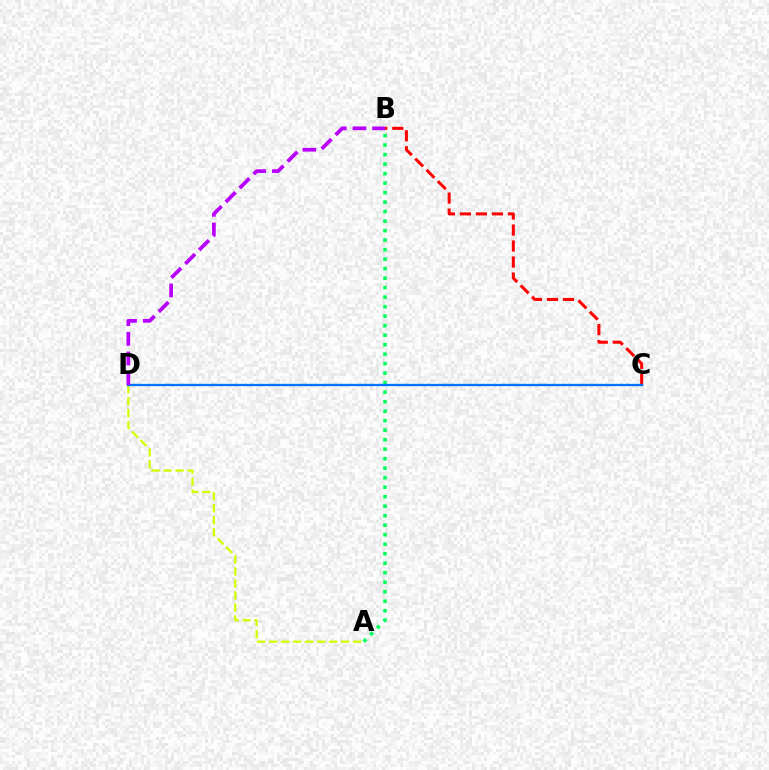{('B', 'C'): [{'color': '#ff0000', 'line_style': 'dashed', 'thickness': 2.17}], ('A', 'B'): [{'color': '#00ff5c', 'line_style': 'dotted', 'thickness': 2.58}], ('A', 'D'): [{'color': '#d1ff00', 'line_style': 'dashed', 'thickness': 1.63}], ('C', 'D'): [{'color': '#0074ff', 'line_style': 'solid', 'thickness': 1.68}], ('B', 'D'): [{'color': '#b900ff', 'line_style': 'dashed', 'thickness': 2.67}]}